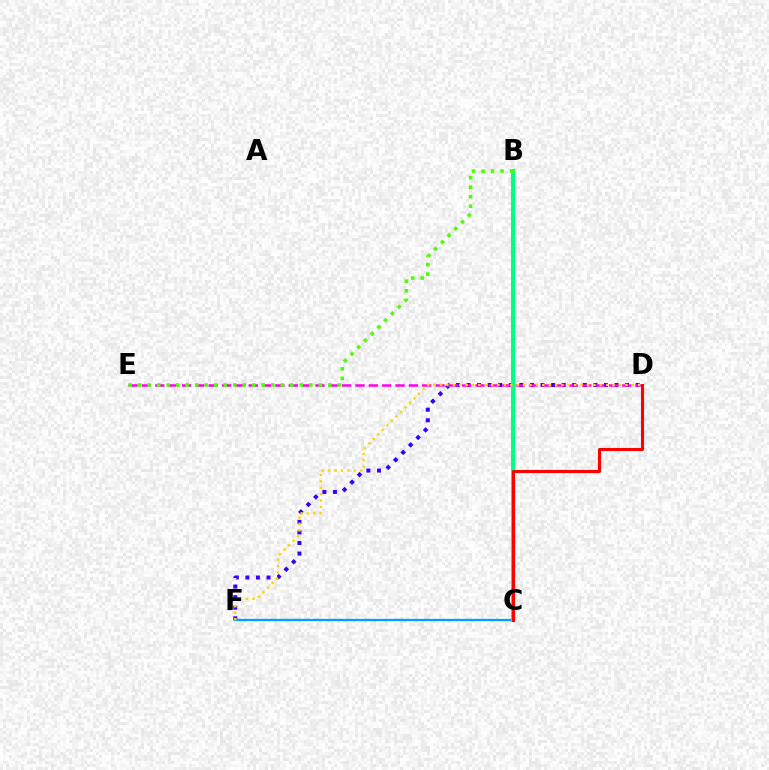{('D', 'F'): [{'color': '#3700ff', 'line_style': 'dotted', 'thickness': 2.87}, {'color': '#ffd500', 'line_style': 'dotted', 'thickness': 1.74}], ('D', 'E'): [{'color': '#ff00ed', 'line_style': 'dashed', 'thickness': 1.81}], ('C', 'F'): [{'color': '#009eff', 'line_style': 'solid', 'thickness': 1.65}], ('B', 'C'): [{'color': '#00ff86', 'line_style': 'solid', 'thickness': 2.9}], ('B', 'E'): [{'color': '#4fff00', 'line_style': 'dotted', 'thickness': 2.58}], ('C', 'D'): [{'color': '#ff0000', 'line_style': 'solid', 'thickness': 2.22}]}